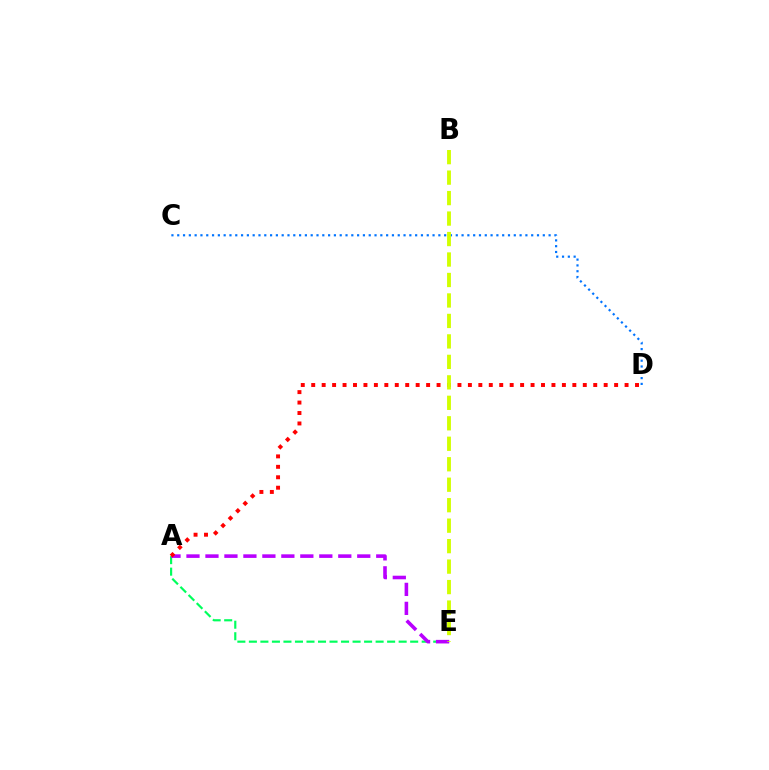{('A', 'E'): [{'color': '#00ff5c', 'line_style': 'dashed', 'thickness': 1.57}, {'color': '#b900ff', 'line_style': 'dashed', 'thickness': 2.58}], ('C', 'D'): [{'color': '#0074ff', 'line_style': 'dotted', 'thickness': 1.58}], ('A', 'D'): [{'color': '#ff0000', 'line_style': 'dotted', 'thickness': 2.84}], ('B', 'E'): [{'color': '#d1ff00', 'line_style': 'dashed', 'thickness': 2.78}]}